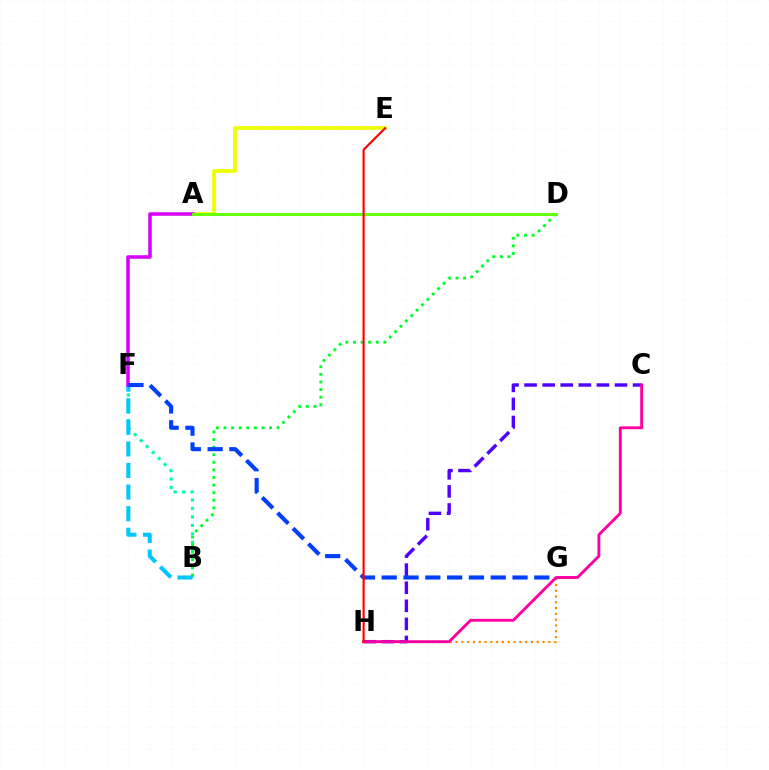{('B', 'F'): [{'color': '#00ffaf', 'line_style': 'dotted', 'thickness': 2.3}, {'color': '#00c7ff', 'line_style': 'dashed', 'thickness': 2.93}], ('B', 'D'): [{'color': '#00ff27', 'line_style': 'dotted', 'thickness': 2.06}], ('A', 'E'): [{'color': '#eeff00', 'line_style': 'solid', 'thickness': 2.64}], ('A', 'F'): [{'color': '#d600ff', 'line_style': 'solid', 'thickness': 2.55}], ('C', 'H'): [{'color': '#4f00ff', 'line_style': 'dashed', 'thickness': 2.46}, {'color': '#ff00a0', 'line_style': 'solid', 'thickness': 2.08}], ('G', 'H'): [{'color': '#ff8800', 'line_style': 'dotted', 'thickness': 1.57}], ('A', 'D'): [{'color': '#66ff00', 'line_style': 'solid', 'thickness': 2.13}], ('F', 'G'): [{'color': '#003fff', 'line_style': 'dashed', 'thickness': 2.96}], ('E', 'H'): [{'color': '#ff0000', 'line_style': 'solid', 'thickness': 1.56}]}